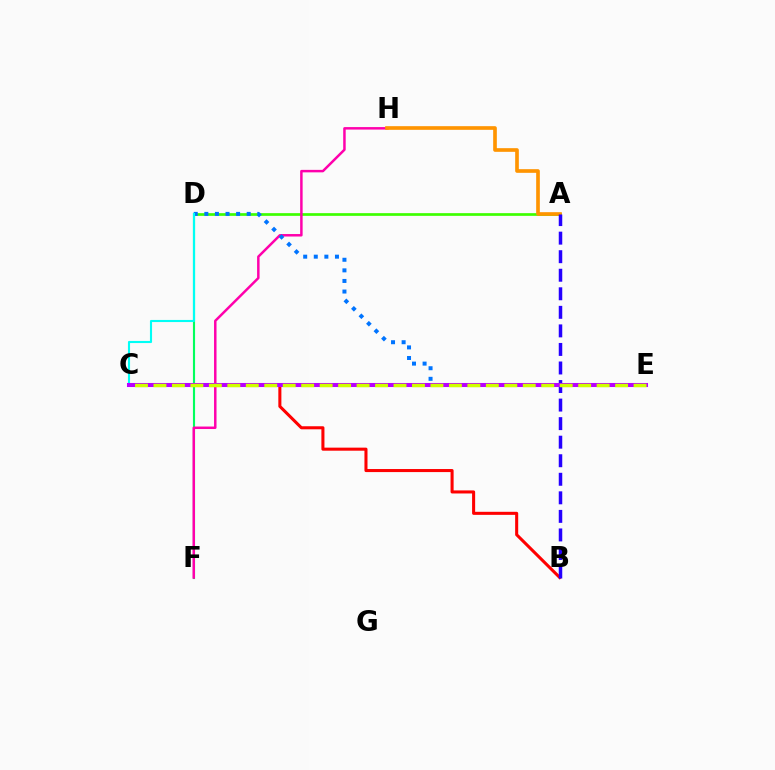{('A', 'D'): [{'color': '#3dff00', 'line_style': 'solid', 'thickness': 1.94}], ('D', 'F'): [{'color': '#00ff5c', 'line_style': 'solid', 'thickness': 1.54}], ('F', 'H'): [{'color': '#ff00ac', 'line_style': 'solid', 'thickness': 1.79}], ('B', 'C'): [{'color': '#ff0000', 'line_style': 'solid', 'thickness': 2.2}], ('D', 'E'): [{'color': '#0074ff', 'line_style': 'dotted', 'thickness': 2.88}], ('A', 'H'): [{'color': '#ff9400', 'line_style': 'solid', 'thickness': 2.64}], ('C', 'D'): [{'color': '#00fff6', 'line_style': 'solid', 'thickness': 1.52}], ('A', 'B'): [{'color': '#2500ff', 'line_style': 'dashed', 'thickness': 2.52}], ('C', 'E'): [{'color': '#b900ff', 'line_style': 'solid', 'thickness': 2.92}, {'color': '#d1ff00', 'line_style': 'dashed', 'thickness': 2.51}]}